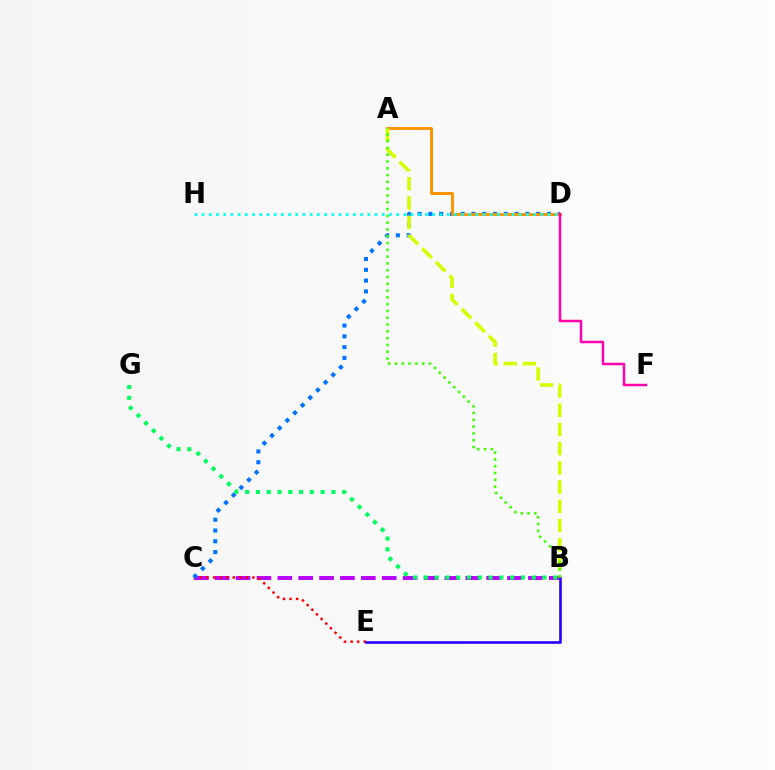{('B', 'C'): [{'color': '#b900ff', 'line_style': 'dashed', 'thickness': 2.84}], ('C', 'E'): [{'color': '#ff0000', 'line_style': 'dotted', 'thickness': 1.78}], ('C', 'D'): [{'color': '#0074ff', 'line_style': 'dotted', 'thickness': 2.93}], ('A', 'D'): [{'color': '#ff9400', 'line_style': 'solid', 'thickness': 2.11}], ('D', 'F'): [{'color': '#ff00ac', 'line_style': 'solid', 'thickness': 1.78}], ('A', 'B'): [{'color': '#d1ff00', 'line_style': 'dashed', 'thickness': 2.61}, {'color': '#3dff00', 'line_style': 'dotted', 'thickness': 1.85}], ('D', 'H'): [{'color': '#00fff6', 'line_style': 'dotted', 'thickness': 1.96}], ('B', 'E'): [{'color': '#2500ff', 'line_style': 'solid', 'thickness': 1.89}], ('B', 'G'): [{'color': '#00ff5c', 'line_style': 'dotted', 'thickness': 2.93}]}